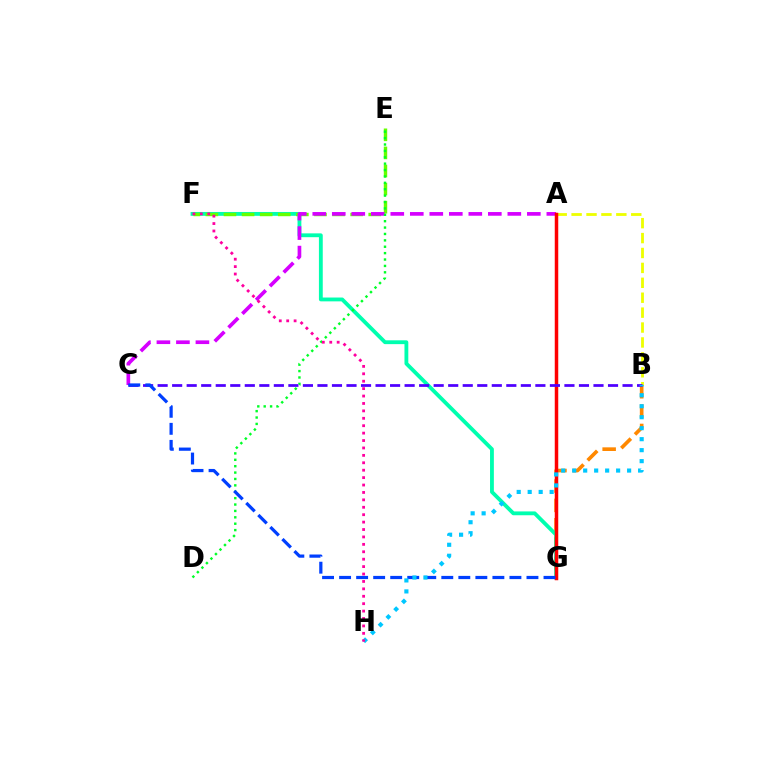{('B', 'G'): [{'color': '#ff8800', 'line_style': 'dashed', 'thickness': 2.63}], ('F', 'G'): [{'color': '#00ffaf', 'line_style': 'solid', 'thickness': 2.76}], ('A', 'B'): [{'color': '#eeff00', 'line_style': 'dashed', 'thickness': 2.03}], ('E', 'F'): [{'color': '#66ff00', 'line_style': 'dashed', 'thickness': 2.46}], ('A', 'C'): [{'color': '#d600ff', 'line_style': 'dashed', 'thickness': 2.65}], ('D', 'E'): [{'color': '#00ff27', 'line_style': 'dotted', 'thickness': 1.74}], ('A', 'G'): [{'color': '#ff0000', 'line_style': 'solid', 'thickness': 2.51}], ('B', 'C'): [{'color': '#4f00ff', 'line_style': 'dashed', 'thickness': 1.97}], ('C', 'G'): [{'color': '#003fff', 'line_style': 'dashed', 'thickness': 2.31}], ('B', 'H'): [{'color': '#00c7ff', 'line_style': 'dotted', 'thickness': 2.98}], ('F', 'H'): [{'color': '#ff00a0', 'line_style': 'dotted', 'thickness': 2.01}]}